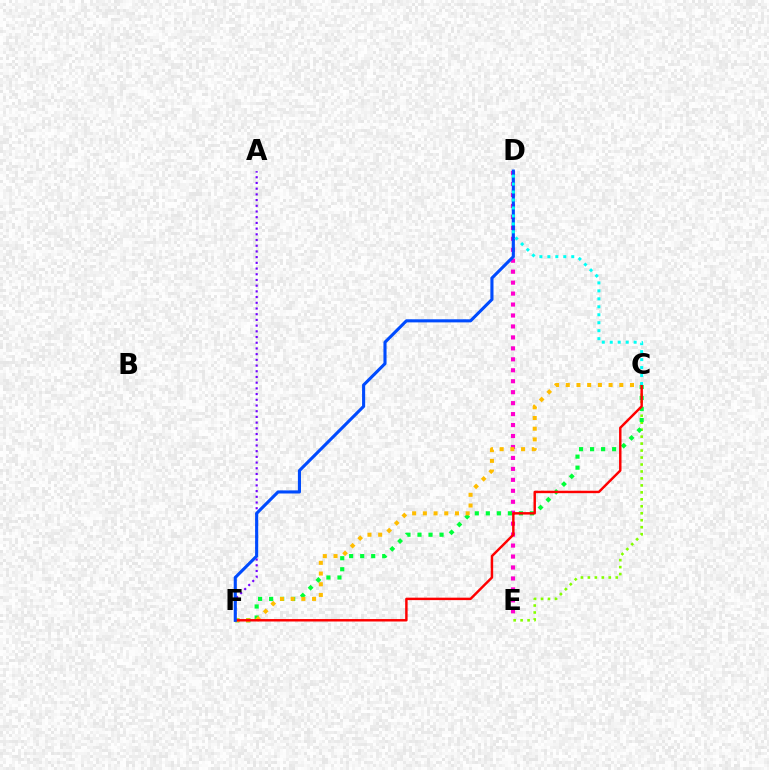{('A', 'F'): [{'color': '#7200ff', 'line_style': 'dotted', 'thickness': 1.55}], ('C', 'E'): [{'color': '#84ff00', 'line_style': 'dotted', 'thickness': 1.89}], ('D', 'E'): [{'color': '#ff00cf', 'line_style': 'dotted', 'thickness': 2.98}], ('C', 'F'): [{'color': '#00ff39', 'line_style': 'dotted', 'thickness': 3.0}, {'color': '#ffbd00', 'line_style': 'dotted', 'thickness': 2.91}, {'color': '#ff0000', 'line_style': 'solid', 'thickness': 1.76}], ('D', 'F'): [{'color': '#004bff', 'line_style': 'solid', 'thickness': 2.23}], ('C', 'D'): [{'color': '#00fff6', 'line_style': 'dotted', 'thickness': 2.16}]}